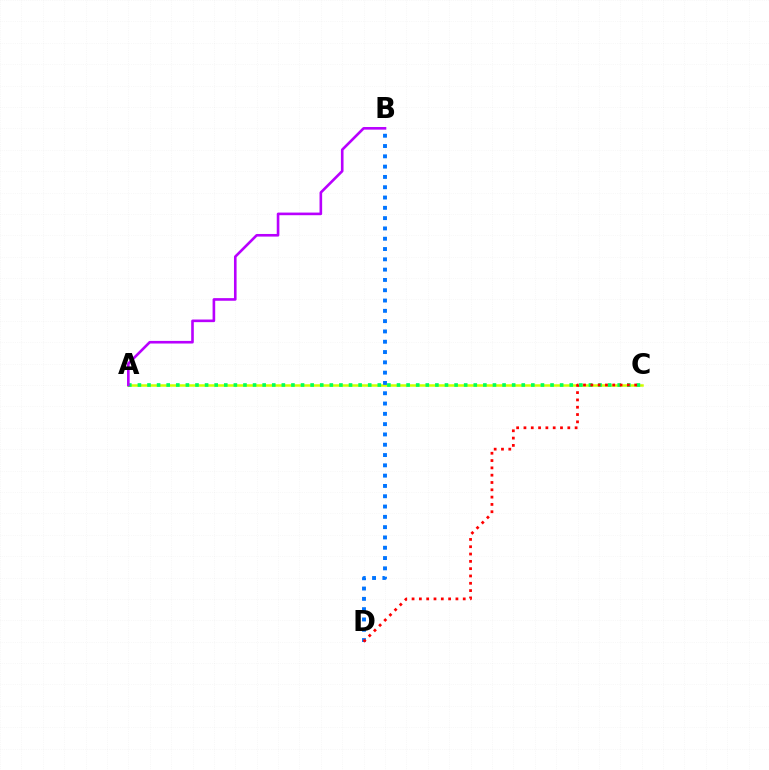{('A', 'C'): [{'color': '#d1ff00', 'line_style': 'solid', 'thickness': 1.8}, {'color': '#00ff5c', 'line_style': 'dotted', 'thickness': 2.61}], ('B', 'D'): [{'color': '#0074ff', 'line_style': 'dotted', 'thickness': 2.8}], ('C', 'D'): [{'color': '#ff0000', 'line_style': 'dotted', 'thickness': 1.99}], ('A', 'B'): [{'color': '#b900ff', 'line_style': 'solid', 'thickness': 1.89}]}